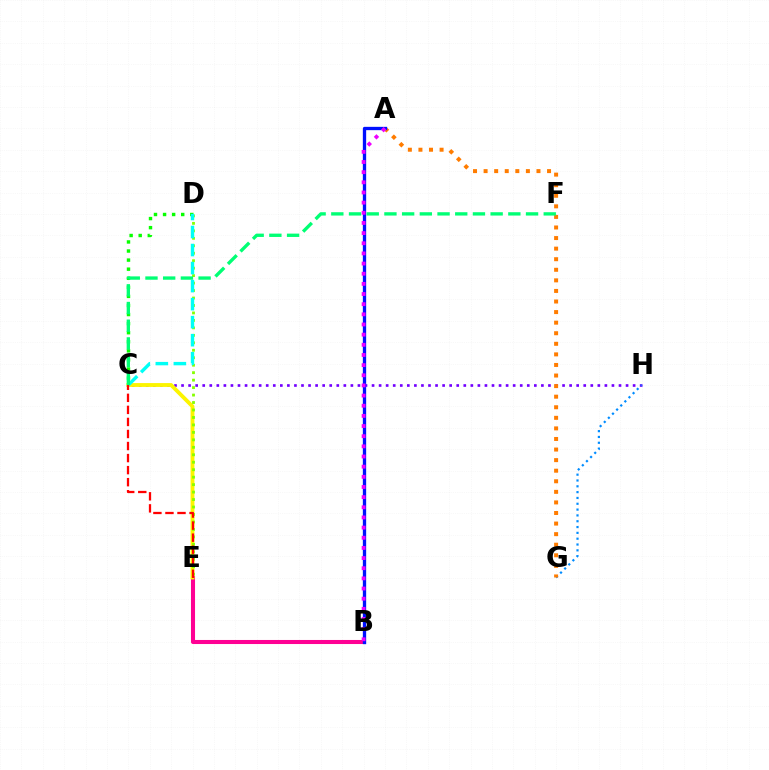{('C', 'H'): [{'color': '#7200ff', 'line_style': 'dotted', 'thickness': 1.92}], ('G', 'H'): [{'color': '#008cff', 'line_style': 'dotted', 'thickness': 1.58}], ('A', 'G'): [{'color': '#ff7c00', 'line_style': 'dotted', 'thickness': 2.87}], ('B', 'E'): [{'color': '#ff0094', 'line_style': 'solid', 'thickness': 2.92}], ('C', 'E'): [{'color': '#fcf500', 'line_style': 'solid', 'thickness': 2.77}, {'color': '#ff0000', 'line_style': 'dashed', 'thickness': 1.64}], ('D', 'E'): [{'color': '#84ff00', 'line_style': 'dotted', 'thickness': 2.03}], ('C', 'D'): [{'color': '#08ff00', 'line_style': 'dotted', 'thickness': 2.47}, {'color': '#00fff6', 'line_style': 'dashed', 'thickness': 2.45}], ('A', 'B'): [{'color': '#0010ff', 'line_style': 'solid', 'thickness': 2.39}, {'color': '#ee00ff', 'line_style': 'dotted', 'thickness': 2.76}], ('C', 'F'): [{'color': '#00ff74', 'line_style': 'dashed', 'thickness': 2.4}]}